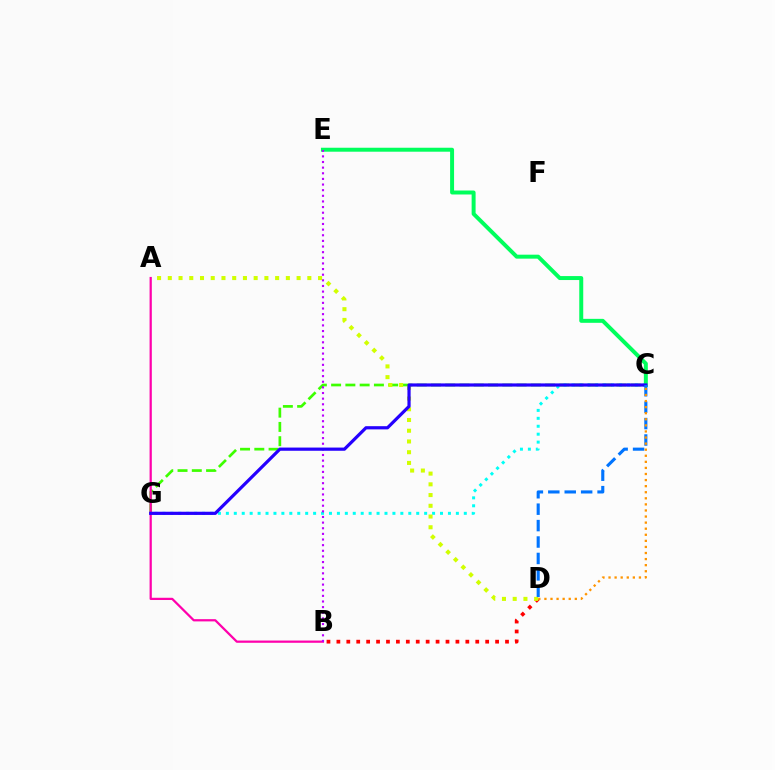{('C', 'G'): [{'color': '#3dff00', 'line_style': 'dashed', 'thickness': 1.94}, {'color': '#00fff6', 'line_style': 'dotted', 'thickness': 2.15}, {'color': '#2500ff', 'line_style': 'solid', 'thickness': 2.3}], ('C', 'E'): [{'color': '#00ff5c', 'line_style': 'solid', 'thickness': 2.86}], ('A', 'B'): [{'color': '#ff00ac', 'line_style': 'solid', 'thickness': 1.61}], ('B', 'D'): [{'color': '#ff0000', 'line_style': 'dotted', 'thickness': 2.7}], ('B', 'E'): [{'color': '#b900ff', 'line_style': 'dotted', 'thickness': 1.53}], ('A', 'D'): [{'color': '#d1ff00', 'line_style': 'dotted', 'thickness': 2.92}], ('C', 'D'): [{'color': '#0074ff', 'line_style': 'dashed', 'thickness': 2.23}, {'color': '#ff9400', 'line_style': 'dotted', 'thickness': 1.65}]}